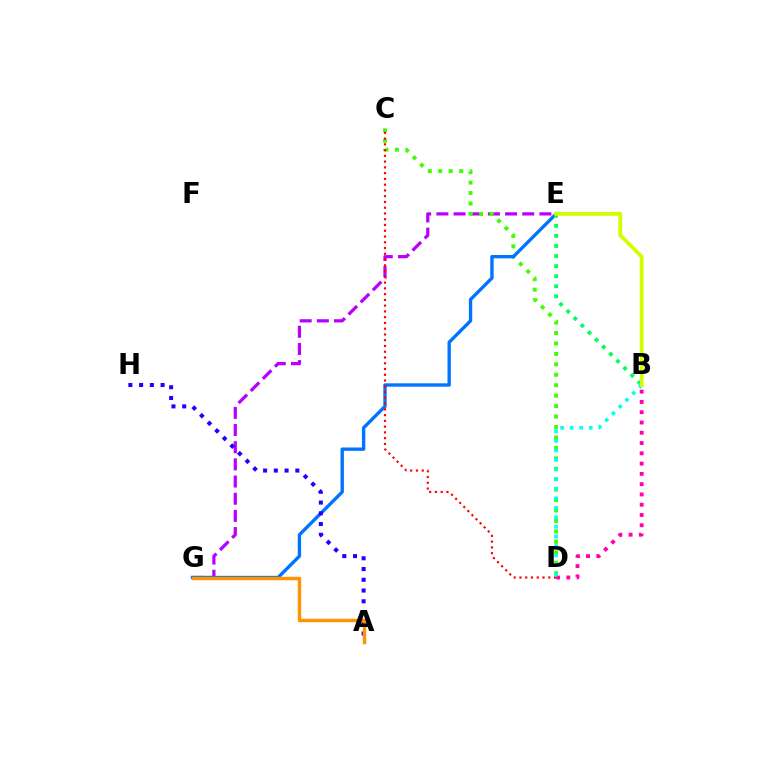{('E', 'G'): [{'color': '#b900ff', 'line_style': 'dashed', 'thickness': 2.33}, {'color': '#0074ff', 'line_style': 'solid', 'thickness': 2.42}], ('C', 'D'): [{'color': '#3dff00', 'line_style': 'dotted', 'thickness': 2.84}, {'color': '#ff0000', 'line_style': 'dotted', 'thickness': 1.57}], ('A', 'H'): [{'color': '#2500ff', 'line_style': 'dotted', 'thickness': 2.92}], ('B', 'E'): [{'color': '#00ff5c', 'line_style': 'dotted', 'thickness': 2.73}, {'color': '#d1ff00', 'line_style': 'solid', 'thickness': 2.76}], ('A', 'G'): [{'color': '#ff9400', 'line_style': 'solid', 'thickness': 2.47}], ('B', 'D'): [{'color': '#ff00ac', 'line_style': 'dotted', 'thickness': 2.79}, {'color': '#00fff6', 'line_style': 'dotted', 'thickness': 2.59}]}